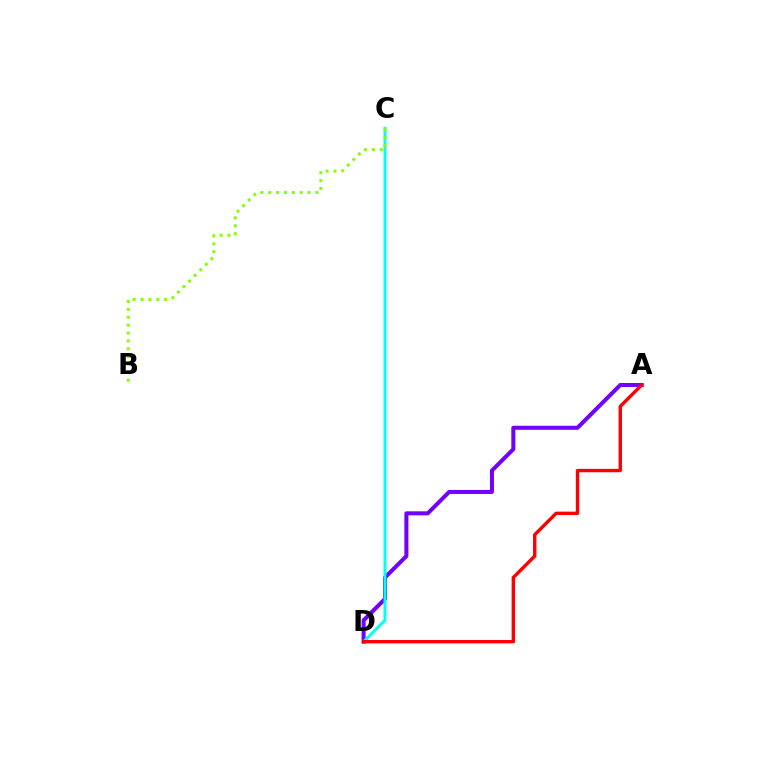{('A', 'D'): [{'color': '#7200ff', 'line_style': 'solid', 'thickness': 2.9}, {'color': '#ff0000', 'line_style': 'solid', 'thickness': 2.43}], ('C', 'D'): [{'color': '#00fff6', 'line_style': 'solid', 'thickness': 2.14}], ('B', 'C'): [{'color': '#84ff00', 'line_style': 'dotted', 'thickness': 2.14}]}